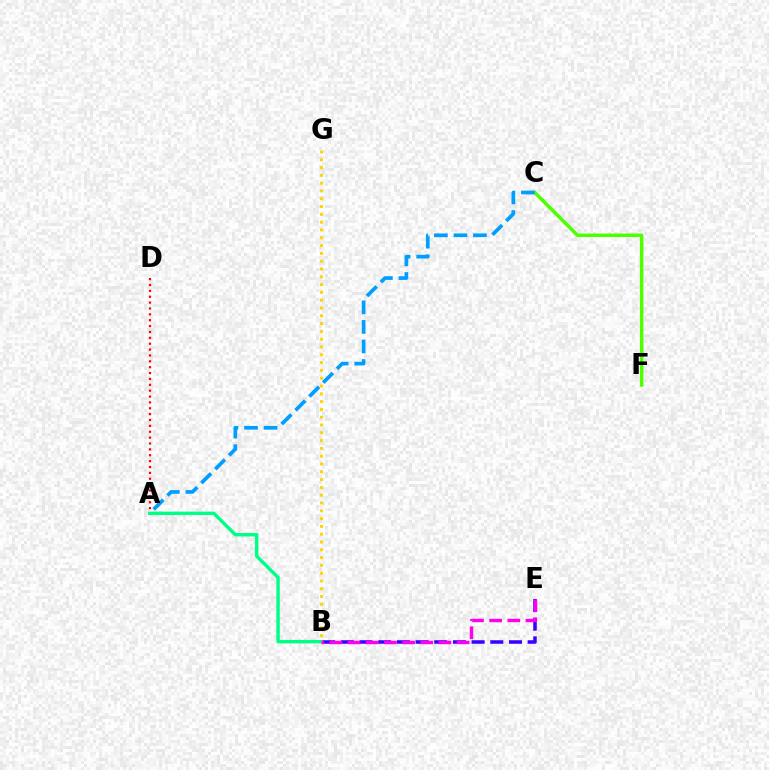{('B', 'G'): [{'color': '#ffd500', 'line_style': 'dotted', 'thickness': 2.12}], ('B', 'E'): [{'color': '#3700ff', 'line_style': 'dashed', 'thickness': 2.54}, {'color': '#ff00ed', 'line_style': 'dashed', 'thickness': 2.47}], ('C', 'F'): [{'color': '#4fff00', 'line_style': 'solid', 'thickness': 2.51}], ('A', 'D'): [{'color': '#ff0000', 'line_style': 'dotted', 'thickness': 1.6}], ('A', 'B'): [{'color': '#00ff86', 'line_style': 'solid', 'thickness': 2.46}], ('A', 'C'): [{'color': '#009eff', 'line_style': 'dashed', 'thickness': 2.66}]}